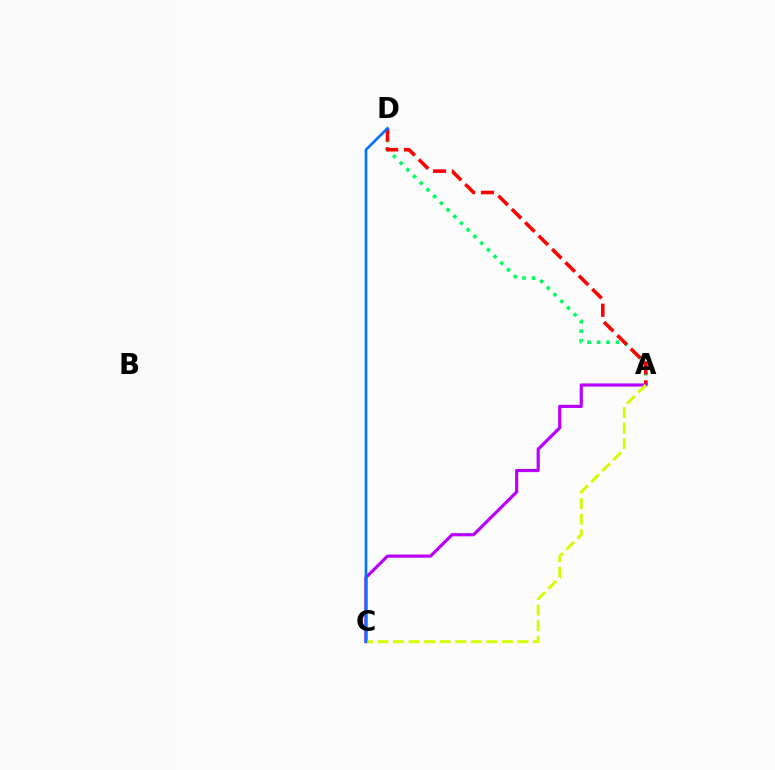{('A', 'D'): [{'color': '#00ff5c', 'line_style': 'dotted', 'thickness': 2.57}, {'color': '#ff0000', 'line_style': 'dashed', 'thickness': 2.57}], ('A', 'C'): [{'color': '#b900ff', 'line_style': 'solid', 'thickness': 2.28}, {'color': '#d1ff00', 'line_style': 'dashed', 'thickness': 2.11}], ('C', 'D'): [{'color': '#0074ff', 'line_style': 'solid', 'thickness': 1.91}]}